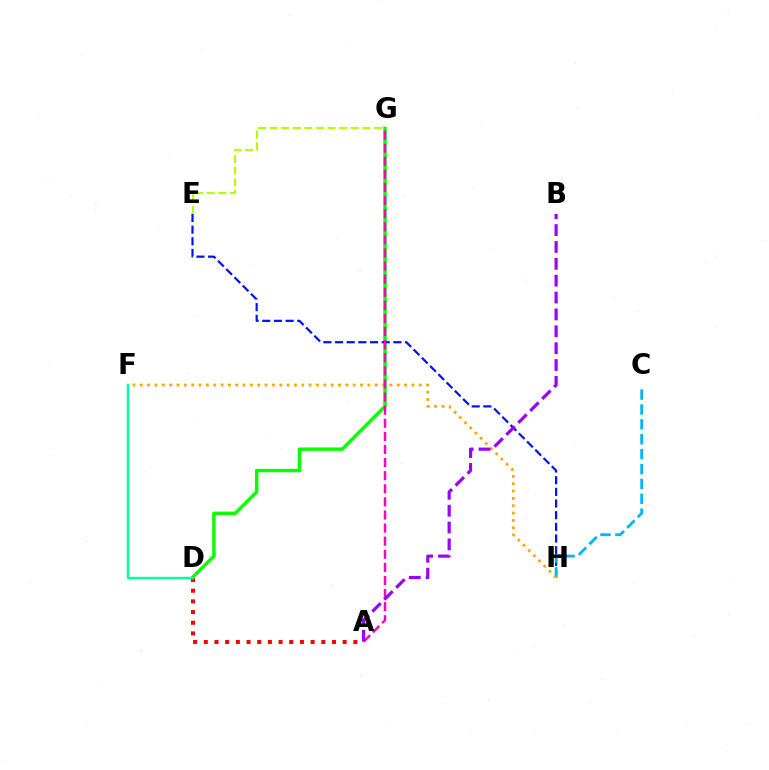{('A', 'D'): [{'color': '#ff0000', 'line_style': 'dotted', 'thickness': 2.9}], ('D', 'G'): [{'color': '#08ff00', 'line_style': 'solid', 'thickness': 2.47}], ('E', 'H'): [{'color': '#0010ff', 'line_style': 'dashed', 'thickness': 1.58}], ('C', 'H'): [{'color': '#00b5ff', 'line_style': 'dashed', 'thickness': 2.02}], ('D', 'F'): [{'color': '#00ff9d', 'line_style': 'solid', 'thickness': 1.74}], ('F', 'H'): [{'color': '#ffa500', 'line_style': 'dotted', 'thickness': 1.99}], ('A', 'G'): [{'color': '#ff00bd', 'line_style': 'dashed', 'thickness': 1.78}], ('E', 'G'): [{'color': '#b3ff00', 'line_style': 'dashed', 'thickness': 1.58}], ('A', 'B'): [{'color': '#9b00ff', 'line_style': 'dashed', 'thickness': 2.29}]}